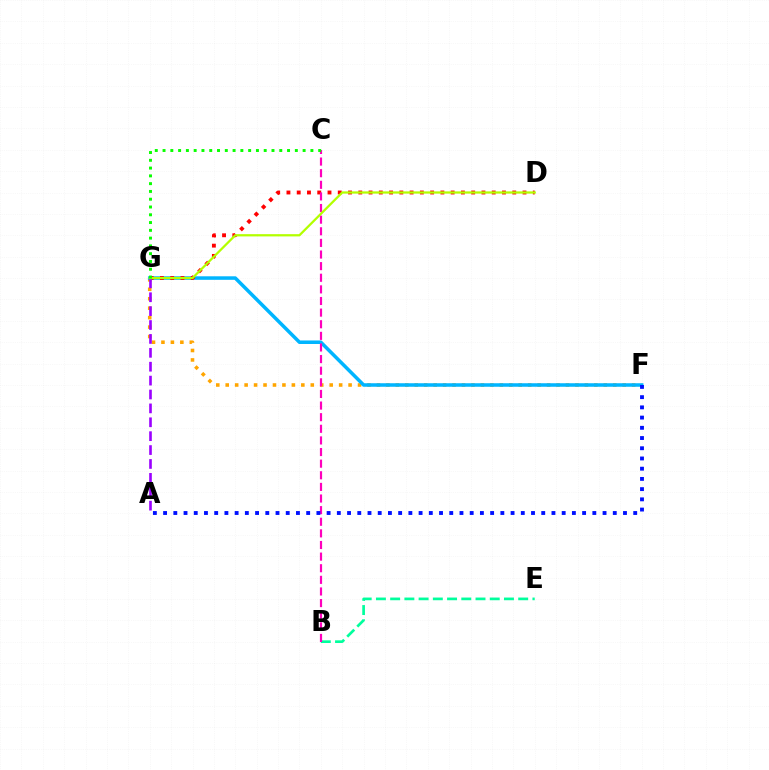{('F', 'G'): [{'color': '#ffa500', 'line_style': 'dotted', 'thickness': 2.57}, {'color': '#00b5ff', 'line_style': 'solid', 'thickness': 2.54}], ('D', 'G'): [{'color': '#ff0000', 'line_style': 'dotted', 'thickness': 2.79}, {'color': '#b3ff00', 'line_style': 'solid', 'thickness': 1.62}], ('B', 'E'): [{'color': '#00ff9d', 'line_style': 'dashed', 'thickness': 1.93}], ('B', 'C'): [{'color': '#ff00bd', 'line_style': 'dashed', 'thickness': 1.58}], ('A', 'G'): [{'color': '#9b00ff', 'line_style': 'dashed', 'thickness': 1.89}], ('A', 'F'): [{'color': '#0010ff', 'line_style': 'dotted', 'thickness': 2.78}], ('C', 'G'): [{'color': '#08ff00', 'line_style': 'dotted', 'thickness': 2.11}]}